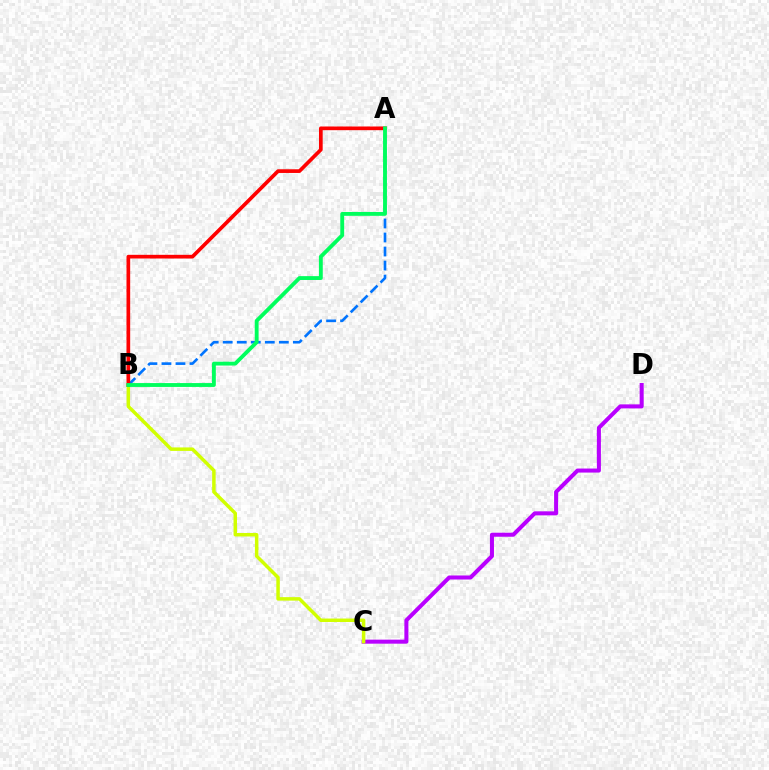{('A', 'B'): [{'color': '#0074ff', 'line_style': 'dashed', 'thickness': 1.91}, {'color': '#ff0000', 'line_style': 'solid', 'thickness': 2.66}, {'color': '#00ff5c', 'line_style': 'solid', 'thickness': 2.78}], ('C', 'D'): [{'color': '#b900ff', 'line_style': 'solid', 'thickness': 2.9}], ('B', 'C'): [{'color': '#d1ff00', 'line_style': 'solid', 'thickness': 2.51}]}